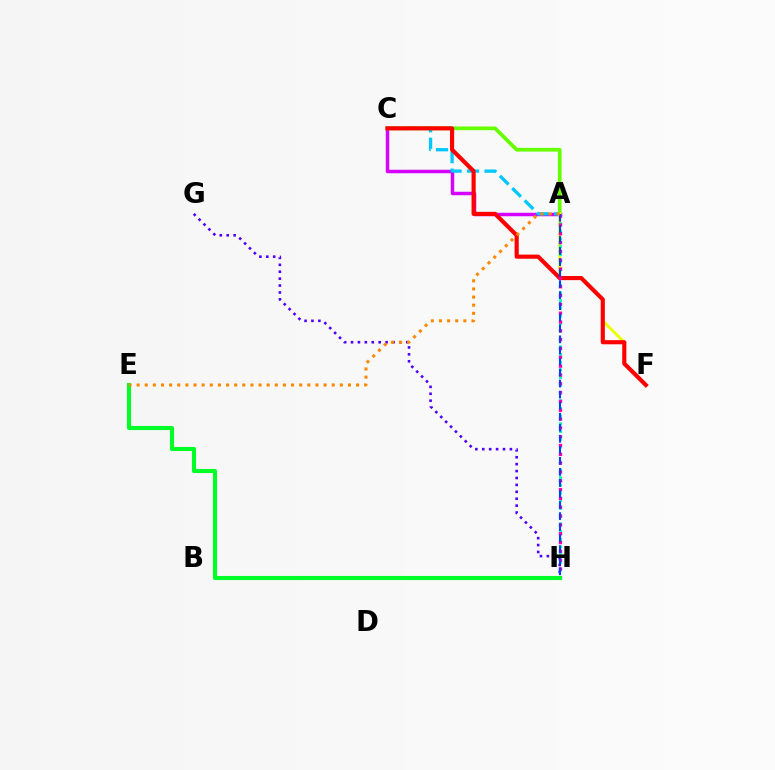{('A', 'C'): [{'color': '#d600ff', 'line_style': 'solid', 'thickness': 2.51}, {'color': '#00c7ff', 'line_style': 'dashed', 'thickness': 2.37}, {'color': '#66ff00', 'line_style': 'solid', 'thickness': 2.67}], ('A', 'F'): [{'color': '#eeff00', 'line_style': 'solid', 'thickness': 2.09}], ('A', 'H'): [{'color': '#00ffaf', 'line_style': 'dotted', 'thickness': 2.09}, {'color': '#ff00a0', 'line_style': 'dotted', 'thickness': 2.4}, {'color': '#003fff', 'line_style': 'dashed', 'thickness': 1.5}], ('G', 'H'): [{'color': '#4f00ff', 'line_style': 'dotted', 'thickness': 1.88}], ('C', 'F'): [{'color': '#ff0000', 'line_style': 'solid', 'thickness': 2.98}], ('E', 'H'): [{'color': '#00ff27', 'line_style': 'solid', 'thickness': 2.96}], ('A', 'E'): [{'color': '#ff8800', 'line_style': 'dotted', 'thickness': 2.21}]}